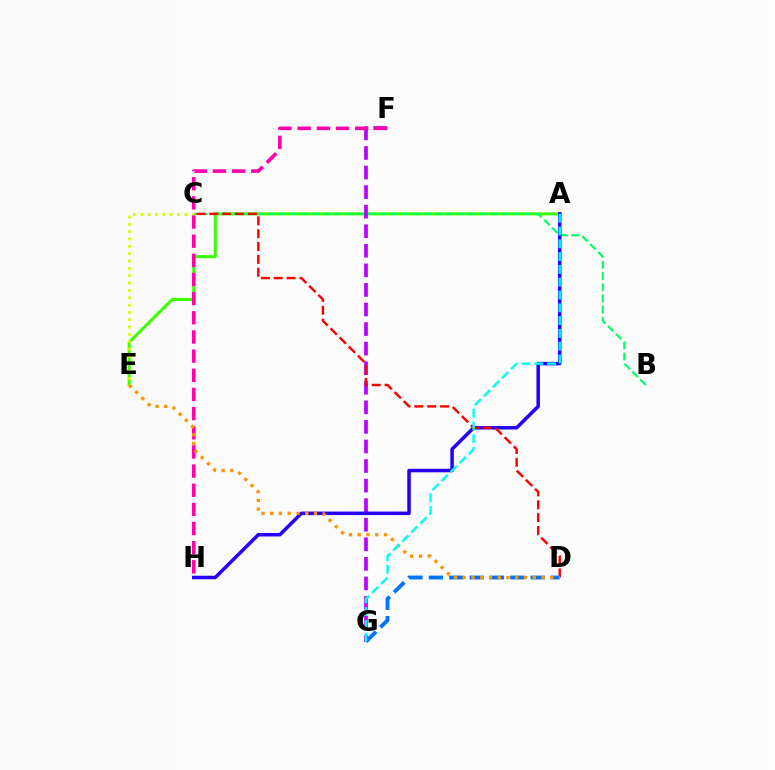{('A', 'E'): [{'color': '#3dff00', 'line_style': 'solid', 'thickness': 2.18}], ('B', 'C'): [{'color': '#00ff5c', 'line_style': 'dashed', 'thickness': 1.52}], ('C', 'E'): [{'color': '#d1ff00', 'line_style': 'dotted', 'thickness': 2.0}], ('F', 'G'): [{'color': '#b900ff', 'line_style': 'dashed', 'thickness': 2.66}], ('A', 'H'): [{'color': '#2500ff', 'line_style': 'solid', 'thickness': 2.53}], ('C', 'D'): [{'color': '#ff0000', 'line_style': 'dashed', 'thickness': 1.75}], ('D', 'G'): [{'color': '#0074ff', 'line_style': 'dashed', 'thickness': 2.77}], ('F', 'H'): [{'color': '#ff00ac', 'line_style': 'dashed', 'thickness': 2.6}], ('D', 'E'): [{'color': '#ff9400', 'line_style': 'dotted', 'thickness': 2.38}], ('A', 'G'): [{'color': '#00fff6', 'line_style': 'dashed', 'thickness': 1.74}]}